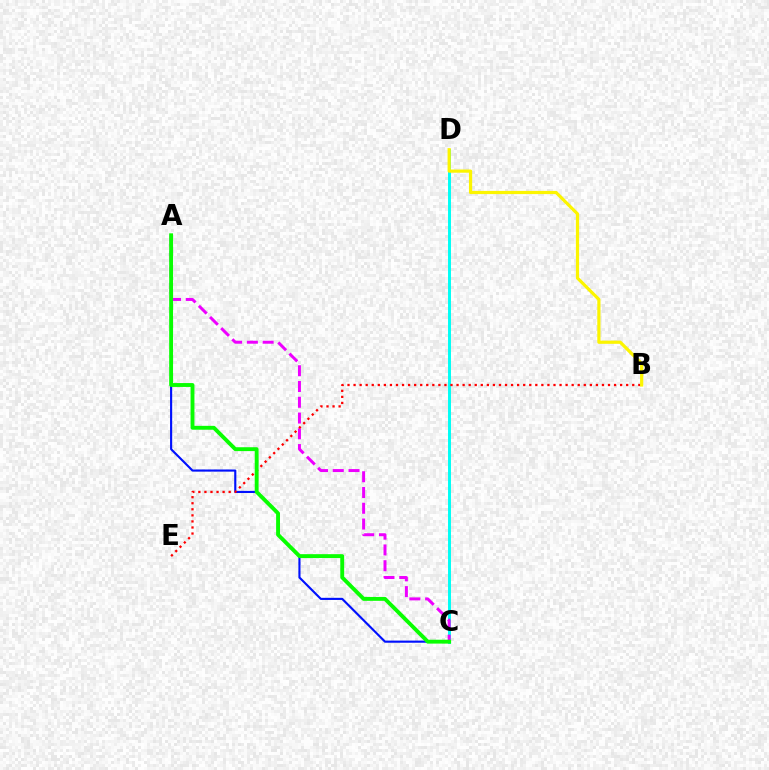{('A', 'C'): [{'color': '#0010ff', 'line_style': 'solid', 'thickness': 1.54}, {'color': '#ee00ff', 'line_style': 'dashed', 'thickness': 2.14}, {'color': '#08ff00', 'line_style': 'solid', 'thickness': 2.79}], ('C', 'D'): [{'color': '#00fff6', 'line_style': 'solid', 'thickness': 2.13}], ('B', 'E'): [{'color': '#ff0000', 'line_style': 'dotted', 'thickness': 1.65}], ('B', 'D'): [{'color': '#fcf500', 'line_style': 'solid', 'thickness': 2.31}]}